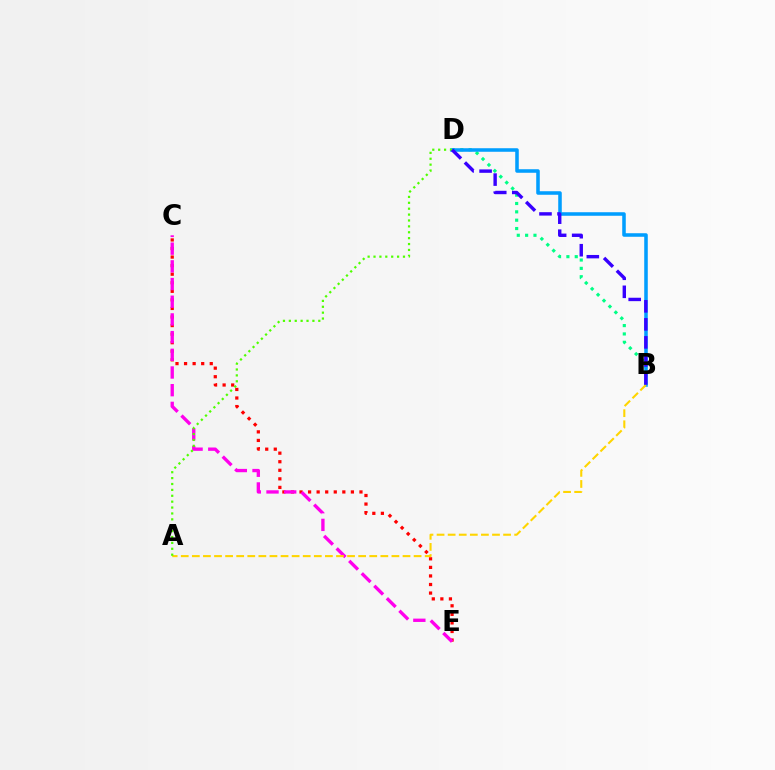{('C', 'E'): [{'color': '#ff0000', 'line_style': 'dotted', 'thickness': 2.33}, {'color': '#ff00ed', 'line_style': 'dashed', 'thickness': 2.4}], ('B', 'D'): [{'color': '#00ff86', 'line_style': 'dotted', 'thickness': 2.27}, {'color': '#009eff', 'line_style': 'solid', 'thickness': 2.55}, {'color': '#3700ff', 'line_style': 'dashed', 'thickness': 2.45}], ('A', 'B'): [{'color': '#ffd500', 'line_style': 'dashed', 'thickness': 1.51}], ('A', 'D'): [{'color': '#4fff00', 'line_style': 'dotted', 'thickness': 1.6}]}